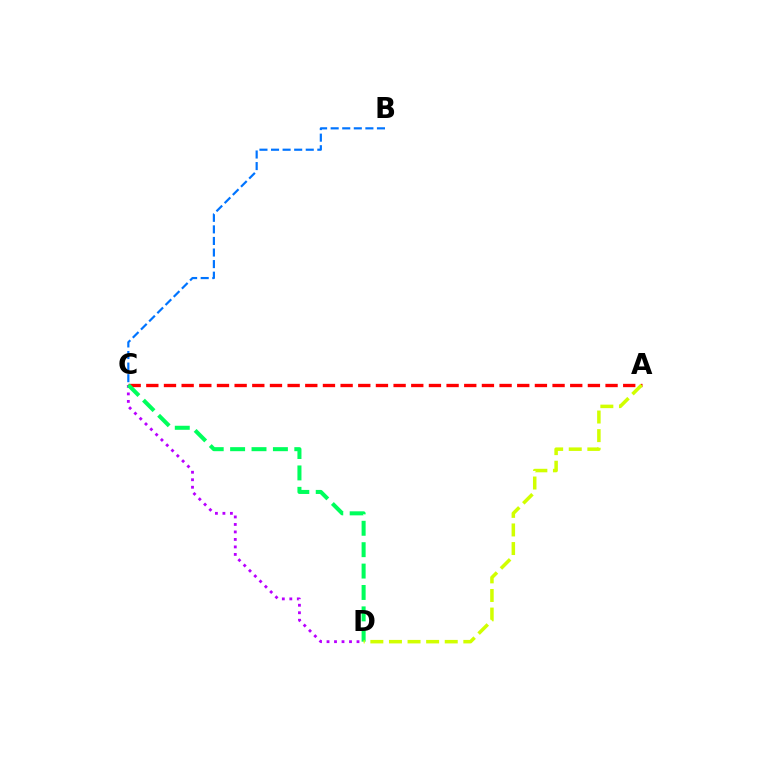{('B', 'C'): [{'color': '#0074ff', 'line_style': 'dashed', 'thickness': 1.57}], ('A', 'C'): [{'color': '#ff0000', 'line_style': 'dashed', 'thickness': 2.4}], ('C', 'D'): [{'color': '#b900ff', 'line_style': 'dotted', 'thickness': 2.04}, {'color': '#00ff5c', 'line_style': 'dashed', 'thickness': 2.91}], ('A', 'D'): [{'color': '#d1ff00', 'line_style': 'dashed', 'thickness': 2.53}]}